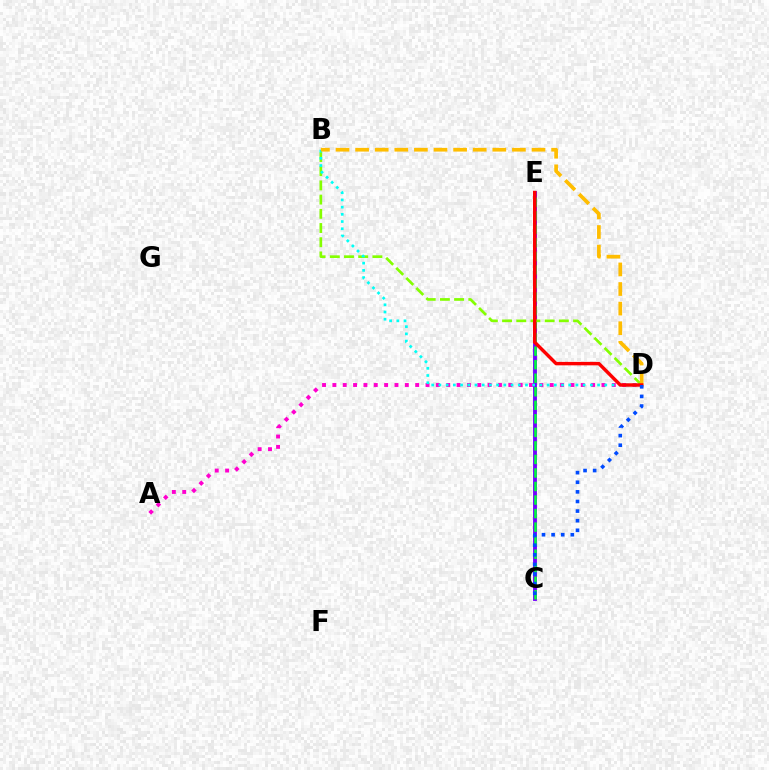{('C', 'E'): [{'color': '#7200ff', 'line_style': 'solid', 'thickness': 2.77}, {'color': '#00ff39', 'line_style': 'dashed', 'thickness': 1.84}], ('B', 'D'): [{'color': '#84ff00', 'line_style': 'dashed', 'thickness': 1.93}, {'color': '#00fff6', 'line_style': 'dotted', 'thickness': 1.96}, {'color': '#ffbd00', 'line_style': 'dashed', 'thickness': 2.66}], ('A', 'D'): [{'color': '#ff00cf', 'line_style': 'dotted', 'thickness': 2.81}], ('D', 'E'): [{'color': '#ff0000', 'line_style': 'solid', 'thickness': 2.47}], ('C', 'D'): [{'color': '#004bff', 'line_style': 'dotted', 'thickness': 2.61}]}